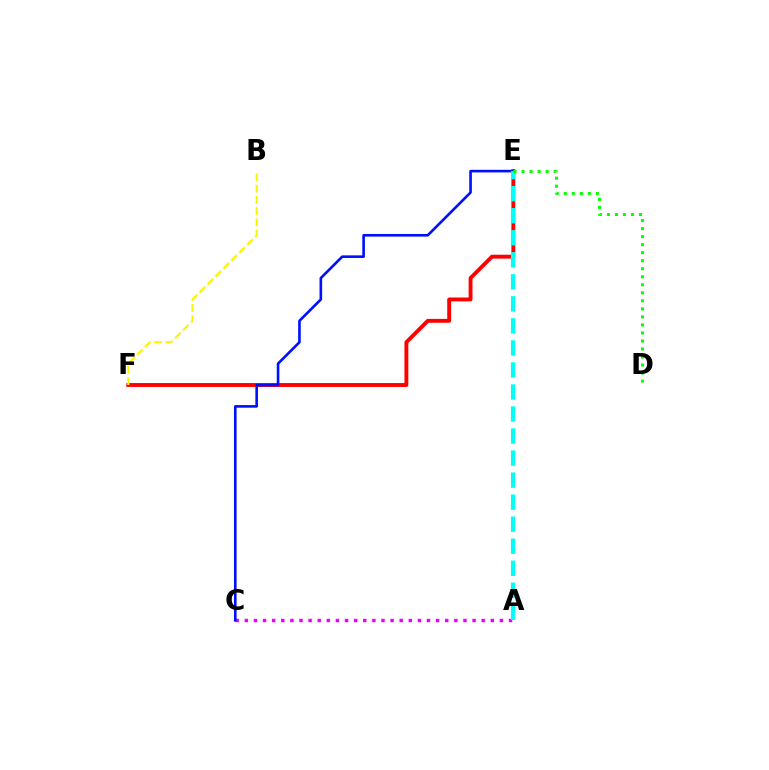{('A', 'C'): [{'color': '#ee00ff', 'line_style': 'dotted', 'thickness': 2.48}], ('E', 'F'): [{'color': '#ff0000', 'line_style': 'solid', 'thickness': 2.8}], ('C', 'E'): [{'color': '#0010ff', 'line_style': 'solid', 'thickness': 1.89}], ('B', 'F'): [{'color': '#fcf500', 'line_style': 'dashed', 'thickness': 1.52}], ('A', 'E'): [{'color': '#00fff6', 'line_style': 'dashed', 'thickness': 2.99}], ('D', 'E'): [{'color': '#08ff00', 'line_style': 'dotted', 'thickness': 2.18}]}